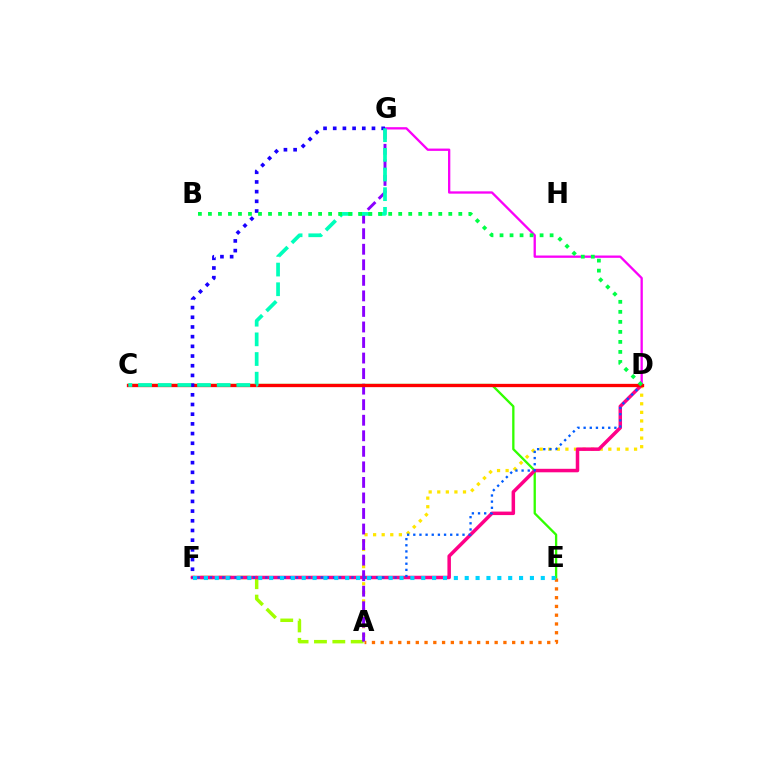{('A', 'D'): [{'color': '#ffe600', 'line_style': 'dotted', 'thickness': 2.33}], ('D', 'G'): [{'color': '#fa00f9', 'line_style': 'solid', 'thickness': 1.66}], ('A', 'F'): [{'color': '#a2ff00', 'line_style': 'dashed', 'thickness': 2.5}], ('C', 'E'): [{'color': '#31ff00', 'line_style': 'solid', 'thickness': 1.66}], ('D', 'F'): [{'color': '#ff0088', 'line_style': 'solid', 'thickness': 2.52}, {'color': '#005dff', 'line_style': 'dotted', 'thickness': 1.67}], ('A', 'G'): [{'color': '#8a00ff', 'line_style': 'dashed', 'thickness': 2.11}], ('A', 'E'): [{'color': '#ff7000', 'line_style': 'dotted', 'thickness': 2.38}], ('C', 'D'): [{'color': '#ff0000', 'line_style': 'solid', 'thickness': 2.38}], ('F', 'G'): [{'color': '#1900ff', 'line_style': 'dotted', 'thickness': 2.63}], ('C', 'G'): [{'color': '#00ffbb', 'line_style': 'dashed', 'thickness': 2.67}], ('E', 'F'): [{'color': '#00d3ff', 'line_style': 'dotted', 'thickness': 2.95}], ('B', 'D'): [{'color': '#00ff45', 'line_style': 'dotted', 'thickness': 2.72}]}